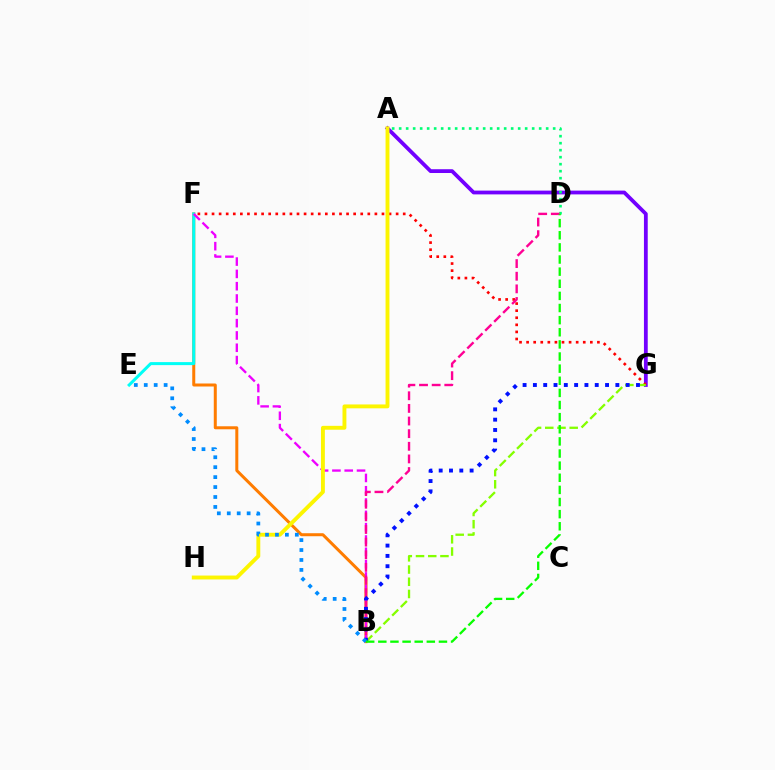{('A', 'G'): [{'color': '#7200ff', 'line_style': 'solid', 'thickness': 2.72}], ('B', 'F'): [{'color': '#ff7c00', 'line_style': 'solid', 'thickness': 2.16}, {'color': '#ee00ff', 'line_style': 'dashed', 'thickness': 1.67}], ('E', 'F'): [{'color': '#00fff6', 'line_style': 'solid', 'thickness': 2.17}], ('A', 'D'): [{'color': '#00ff74', 'line_style': 'dotted', 'thickness': 1.9}], ('F', 'G'): [{'color': '#ff0000', 'line_style': 'dotted', 'thickness': 1.92}], ('B', 'D'): [{'color': '#ff0094', 'line_style': 'dashed', 'thickness': 1.72}, {'color': '#08ff00', 'line_style': 'dashed', 'thickness': 1.65}], ('A', 'H'): [{'color': '#fcf500', 'line_style': 'solid', 'thickness': 2.8}], ('B', 'G'): [{'color': '#84ff00', 'line_style': 'dashed', 'thickness': 1.66}, {'color': '#0010ff', 'line_style': 'dotted', 'thickness': 2.8}], ('B', 'E'): [{'color': '#008cff', 'line_style': 'dotted', 'thickness': 2.7}]}